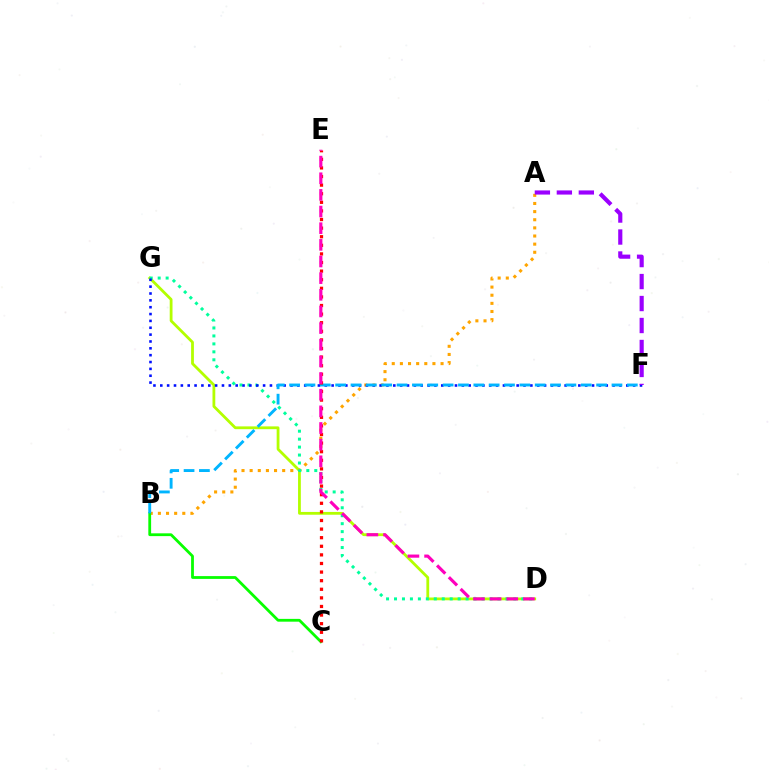{('D', 'G'): [{'color': '#b3ff00', 'line_style': 'solid', 'thickness': 2.01}, {'color': '#00ff9d', 'line_style': 'dotted', 'thickness': 2.16}], ('A', 'B'): [{'color': '#ffa500', 'line_style': 'dotted', 'thickness': 2.21}], ('B', 'C'): [{'color': '#08ff00', 'line_style': 'solid', 'thickness': 2.01}], ('F', 'G'): [{'color': '#0010ff', 'line_style': 'dotted', 'thickness': 1.86}], ('B', 'F'): [{'color': '#00b5ff', 'line_style': 'dashed', 'thickness': 2.09}], ('A', 'F'): [{'color': '#9b00ff', 'line_style': 'dashed', 'thickness': 2.99}], ('C', 'E'): [{'color': '#ff0000', 'line_style': 'dotted', 'thickness': 2.34}], ('D', 'E'): [{'color': '#ff00bd', 'line_style': 'dashed', 'thickness': 2.26}]}